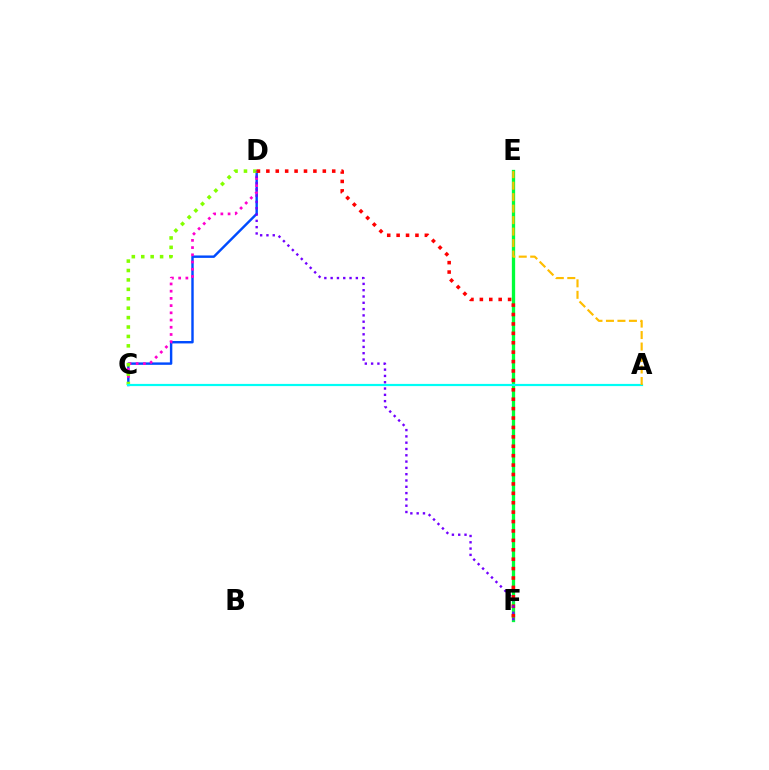{('C', 'D'): [{'color': '#004bff', 'line_style': 'solid', 'thickness': 1.75}, {'color': '#ff00cf', 'line_style': 'dotted', 'thickness': 1.96}, {'color': '#84ff00', 'line_style': 'dotted', 'thickness': 2.56}], ('E', 'F'): [{'color': '#00ff39', 'line_style': 'solid', 'thickness': 2.37}], ('D', 'F'): [{'color': '#ff0000', 'line_style': 'dotted', 'thickness': 2.56}, {'color': '#7200ff', 'line_style': 'dotted', 'thickness': 1.71}], ('A', 'C'): [{'color': '#00fff6', 'line_style': 'solid', 'thickness': 1.58}], ('A', 'E'): [{'color': '#ffbd00', 'line_style': 'dashed', 'thickness': 1.56}]}